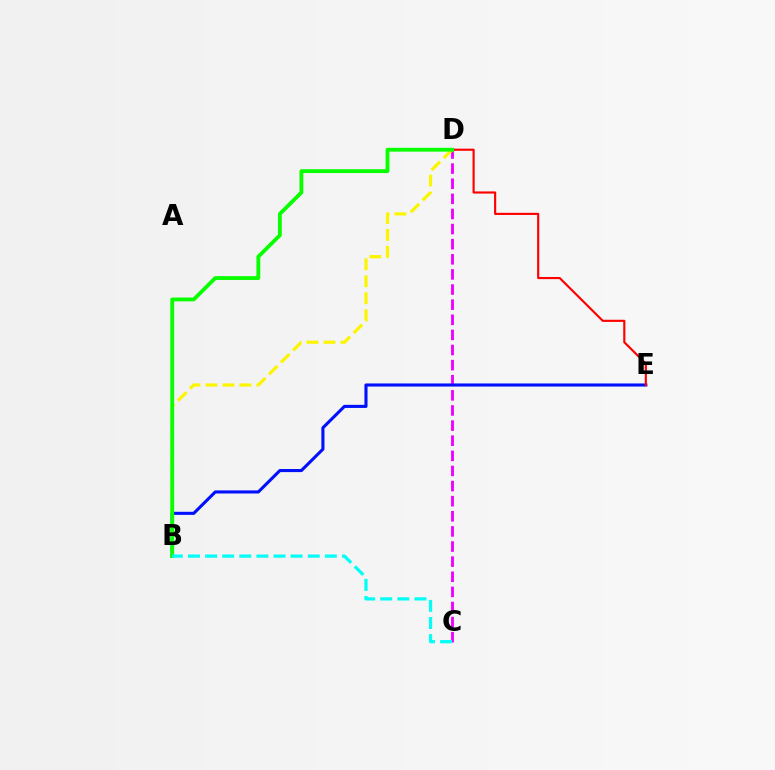{('C', 'D'): [{'color': '#ee00ff', 'line_style': 'dashed', 'thickness': 2.05}], ('B', 'D'): [{'color': '#fcf500', 'line_style': 'dashed', 'thickness': 2.3}, {'color': '#08ff00', 'line_style': 'solid', 'thickness': 2.75}], ('B', 'E'): [{'color': '#0010ff', 'line_style': 'solid', 'thickness': 2.22}], ('D', 'E'): [{'color': '#ff0000', 'line_style': 'solid', 'thickness': 1.55}], ('B', 'C'): [{'color': '#00fff6', 'line_style': 'dashed', 'thickness': 2.32}]}